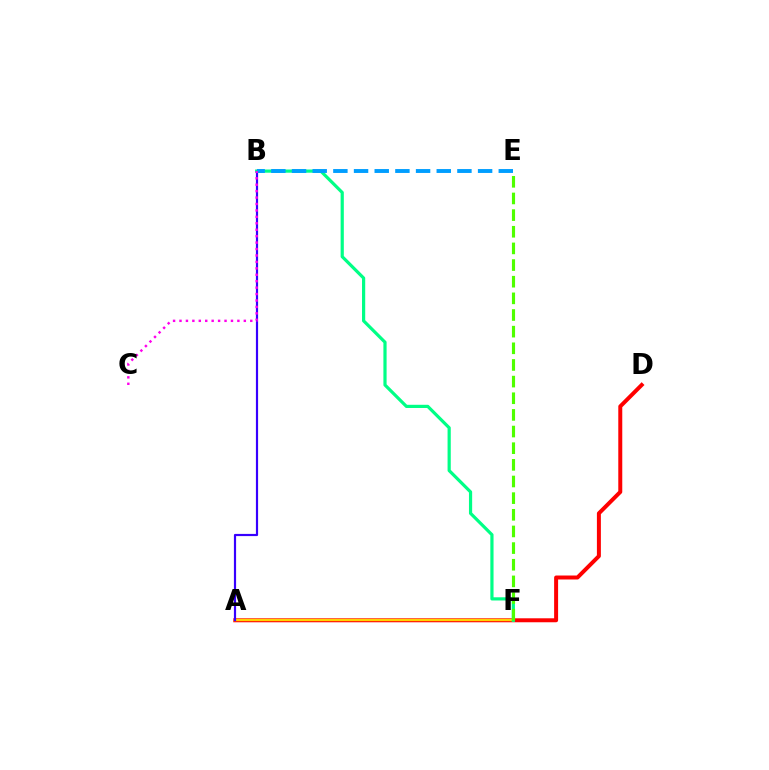{('A', 'D'): [{'color': '#ff0000', 'line_style': 'solid', 'thickness': 2.86}], ('A', 'F'): [{'color': '#ffd500', 'line_style': 'solid', 'thickness': 1.73}], ('A', 'B'): [{'color': '#3700ff', 'line_style': 'solid', 'thickness': 1.58}], ('B', 'F'): [{'color': '#00ff86', 'line_style': 'solid', 'thickness': 2.3}], ('E', 'F'): [{'color': '#4fff00', 'line_style': 'dashed', 'thickness': 2.26}], ('B', 'E'): [{'color': '#009eff', 'line_style': 'dashed', 'thickness': 2.81}], ('B', 'C'): [{'color': '#ff00ed', 'line_style': 'dotted', 'thickness': 1.75}]}